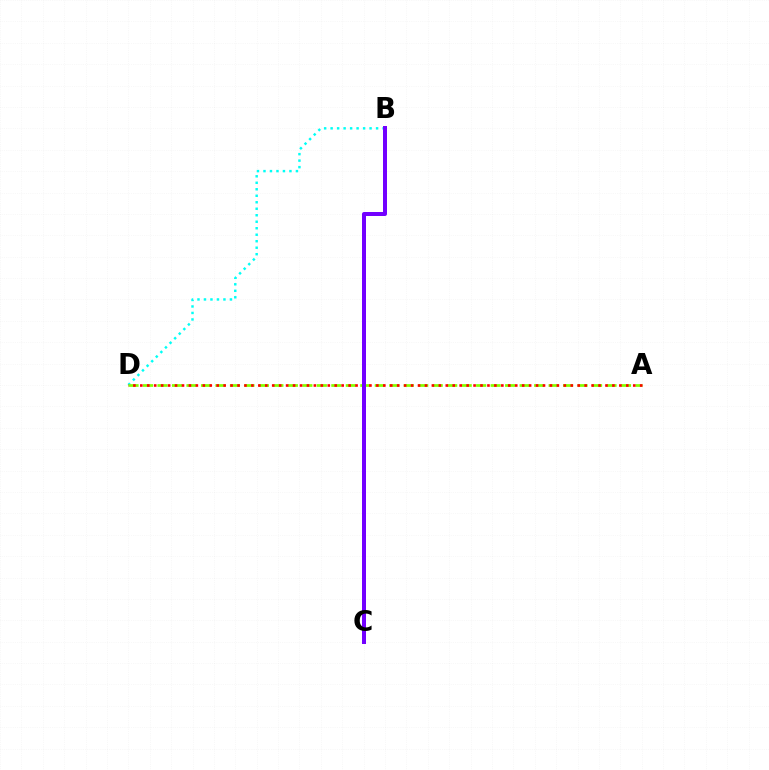{('B', 'D'): [{'color': '#00fff6', 'line_style': 'dotted', 'thickness': 1.76}], ('A', 'D'): [{'color': '#84ff00', 'line_style': 'dashed', 'thickness': 1.97}, {'color': '#ff0000', 'line_style': 'dotted', 'thickness': 1.89}], ('B', 'C'): [{'color': '#7200ff', 'line_style': 'solid', 'thickness': 2.88}]}